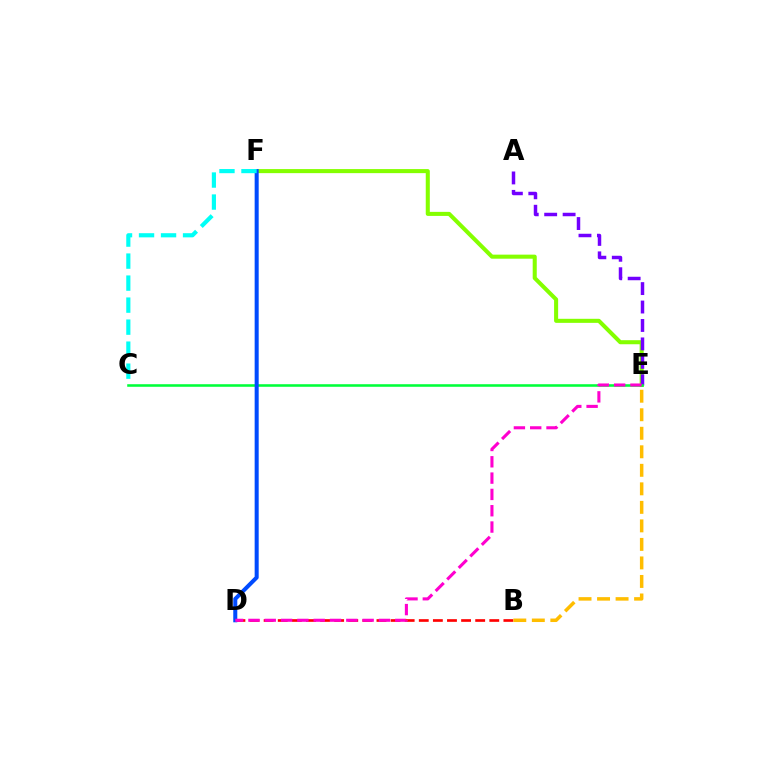{('E', 'F'): [{'color': '#84ff00', 'line_style': 'solid', 'thickness': 2.92}], ('B', 'D'): [{'color': '#ff0000', 'line_style': 'dashed', 'thickness': 1.92}], ('A', 'E'): [{'color': '#7200ff', 'line_style': 'dashed', 'thickness': 2.5}], ('C', 'E'): [{'color': '#00ff39', 'line_style': 'solid', 'thickness': 1.84}], ('D', 'F'): [{'color': '#004bff', 'line_style': 'solid', 'thickness': 2.9}], ('D', 'E'): [{'color': '#ff00cf', 'line_style': 'dashed', 'thickness': 2.22}], ('B', 'E'): [{'color': '#ffbd00', 'line_style': 'dashed', 'thickness': 2.52}], ('C', 'F'): [{'color': '#00fff6', 'line_style': 'dashed', 'thickness': 2.99}]}